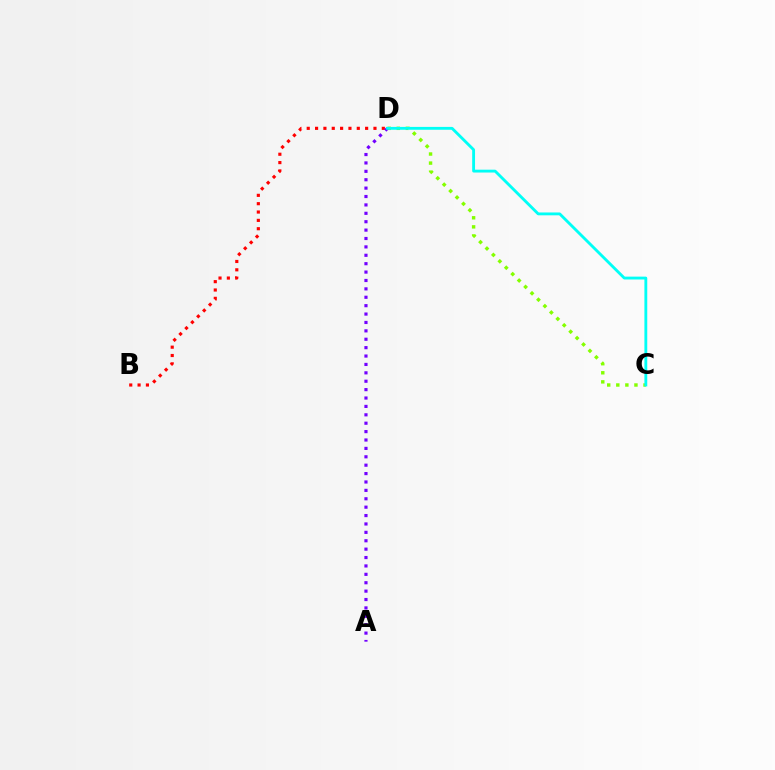{('B', 'D'): [{'color': '#ff0000', 'line_style': 'dotted', 'thickness': 2.27}], ('C', 'D'): [{'color': '#84ff00', 'line_style': 'dotted', 'thickness': 2.47}, {'color': '#00fff6', 'line_style': 'solid', 'thickness': 2.05}], ('A', 'D'): [{'color': '#7200ff', 'line_style': 'dotted', 'thickness': 2.28}]}